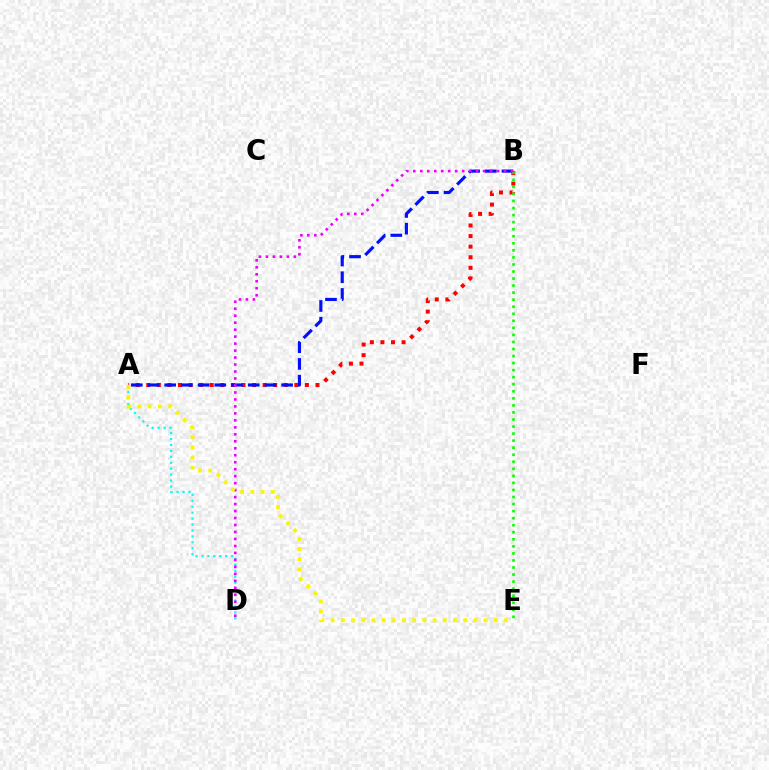{('A', 'D'): [{'color': '#00fff6', 'line_style': 'dotted', 'thickness': 1.61}], ('A', 'B'): [{'color': '#ff0000', 'line_style': 'dotted', 'thickness': 2.87}, {'color': '#0010ff', 'line_style': 'dashed', 'thickness': 2.27}], ('B', 'E'): [{'color': '#08ff00', 'line_style': 'dotted', 'thickness': 1.91}], ('B', 'D'): [{'color': '#ee00ff', 'line_style': 'dotted', 'thickness': 1.9}], ('A', 'E'): [{'color': '#fcf500', 'line_style': 'dotted', 'thickness': 2.77}]}